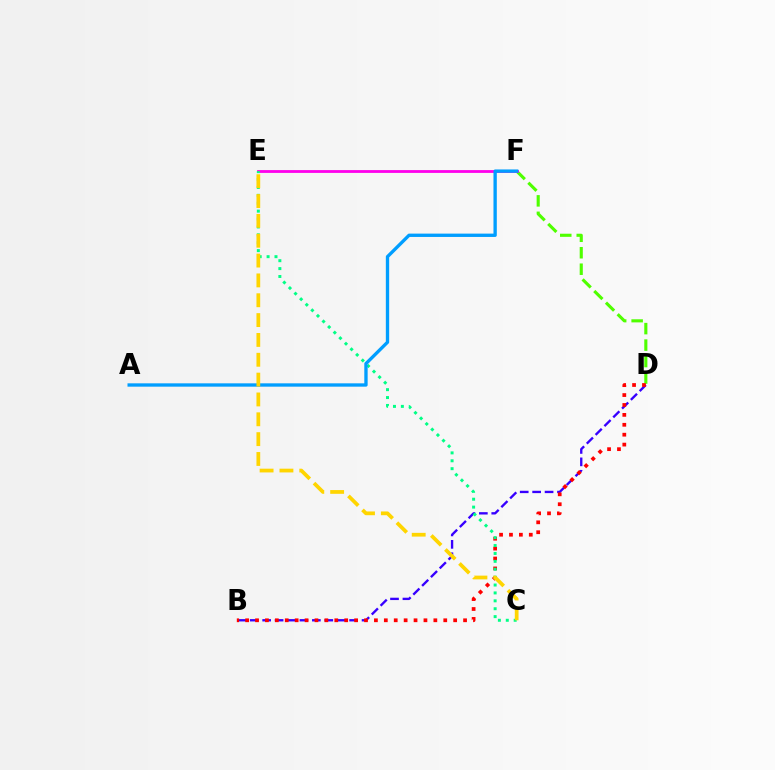{('D', 'F'): [{'color': '#4fff00', 'line_style': 'dashed', 'thickness': 2.24}], ('B', 'D'): [{'color': '#3700ff', 'line_style': 'dashed', 'thickness': 1.69}, {'color': '#ff0000', 'line_style': 'dotted', 'thickness': 2.69}], ('E', 'F'): [{'color': '#ff00ed', 'line_style': 'solid', 'thickness': 2.02}], ('C', 'E'): [{'color': '#00ff86', 'line_style': 'dotted', 'thickness': 2.15}, {'color': '#ffd500', 'line_style': 'dashed', 'thickness': 2.7}], ('A', 'F'): [{'color': '#009eff', 'line_style': 'solid', 'thickness': 2.4}]}